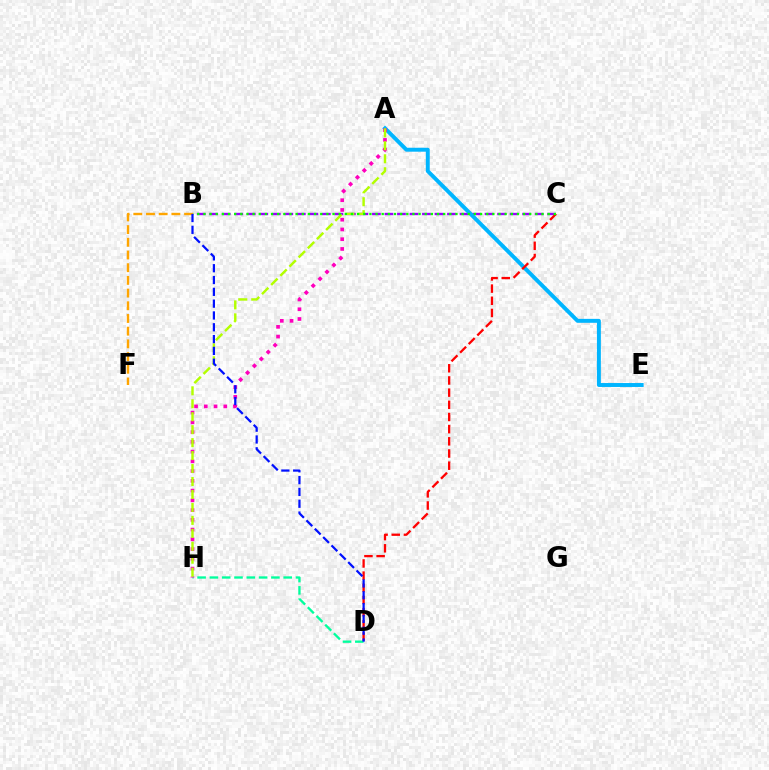{('B', 'C'): [{'color': '#9b00ff', 'line_style': 'dashed', 'thickness': 1.7}, {'color': '#08ff00', 'line_style': 'dotted', 'thickness': 1.67}], ('B', 'F'): [{'color': '#ffa500', 'line_style': 'dashed', 'thickness': 1.72}], ('A', 'E'): [{'color': '#00b5ff', 'line_style': 'solid', 'thickness': 2.84}], ('D', 'H'): [{'color': '#00ff9d', 'line_style': 'dashed', 'thickness': 1.67}], ('A', 'H'): [{'color': '#ff00bd', 'line_style': 'dotted', 'thickness': 2.65}, {'color': '#b3ff00', 'line_style': 'dashed', 'thickness': 1.76}], ('C', 'D'): [{'color': '#ff0000', 'line_style': 'dashed', 'thickness': 1.65}], ('B', 'D'): [{'color': '#0010ff', 'line_style': 'dashed', 'thickness': 1.6}]}